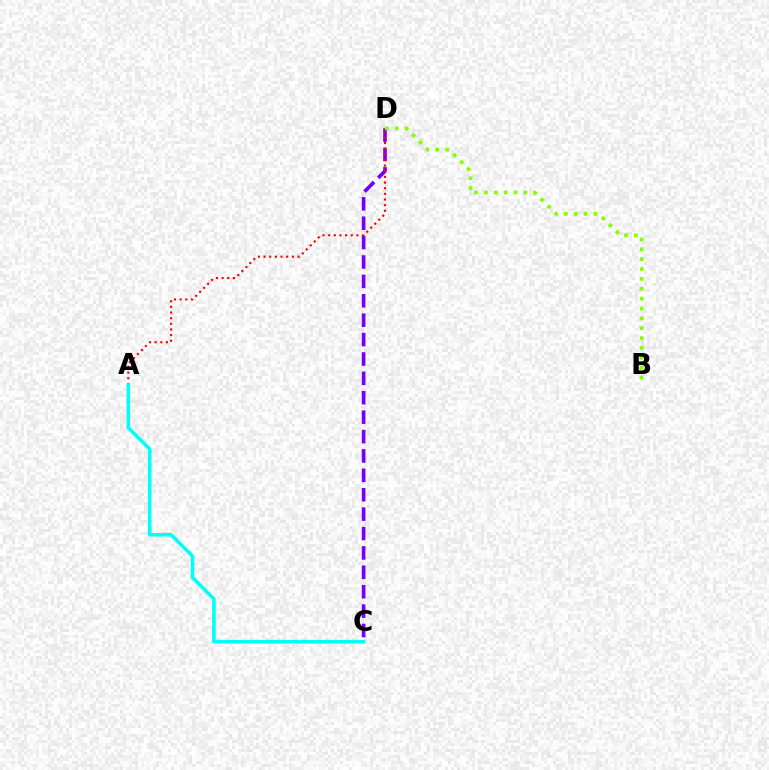{('C', 'D'): [{'color': '#7200ff', 'line_style': 'dashed', 'thickness': 2.63}], ('A', 'D'): [{'color': '#ff0000', 'line_style': 'dotted', 'thickness': 1.53}], ('A', 'C'): [{'color': '#00fff6', 'line_style': 'solid', 'thickness': 2.55}], ('B', 'D'): [{'color': '#84ff00', 'line_style': 'dotted', 'thickness': 2.68}]}